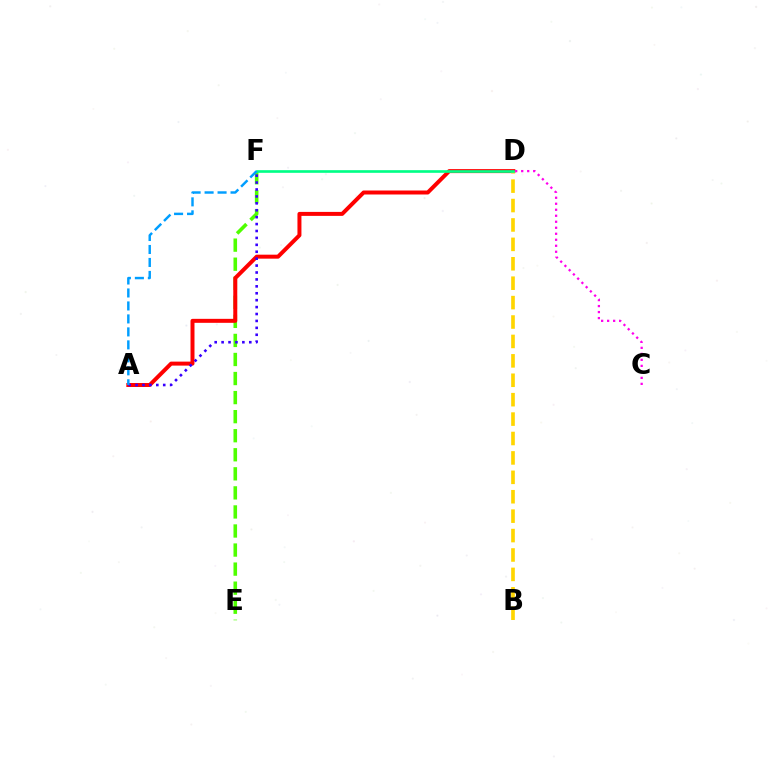{('E', 'F'): [{'color': '#4fff00', 'line_style': 'dashed', 'thickness': 2.59}], ('A', 'D'): [{'color': '#ff0000', 'line_style': 'solid', 'thickness': 2.87}], ('C', 'D'): [{'color': '#ff00ed', 'line_style': 'dotted', 'thickness': 1.63}], ('A', 'F'): [{'color': '#3700ff', 'line_style': 'dotted', 'thickness': 1.88}, {'color': '#009eff', 'line_style': 'dashed', 'thickness': 1.76}], ('B', 'D'): [{'color': '#ffd500', 'line_style': 'dashed', 'thickness': 2.64}], ('D', 'F'): [{'color': '#00ff86', 'line_style': 'solid', 'thickness': 1.91}]}